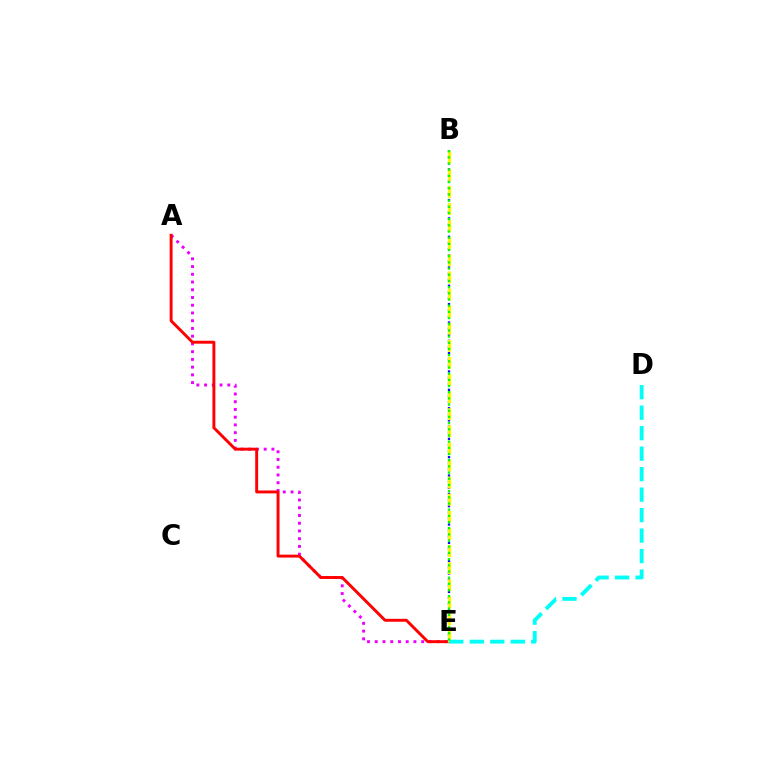{('A', 'E'): [{'color': '#ee00ff', 'line_style': 'dotted', 'thickness': 2.1}, {'color': '#ff0000', 'line_style': 'solid', 'thickness': 2.1}], ('B', 'E'): [{'color': '#0010ff', 'line_style': 'dotted', 'thickness': 1.66}, {'color': '#fcf500', 'line_style': 'dashed', 'thickness': 2.32}, {'color': '#08ff00', 'line_style': 'dotted', 'thickness': 1.68}], ('D', 'E'): [{'color': '#00fff6', 'line_style': 'dashed', 'thickness': 2.78}]}